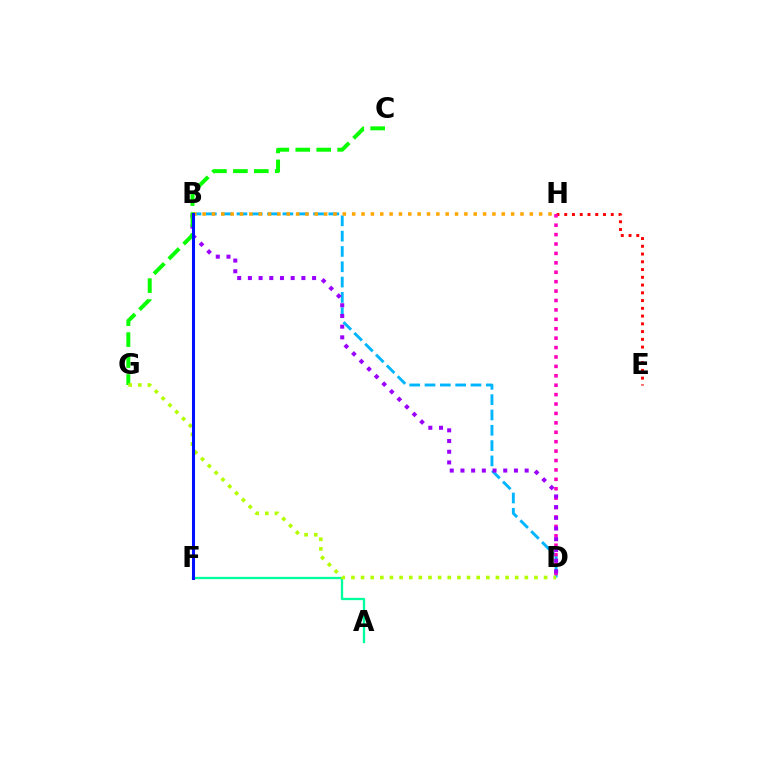{('B', 'D'): [{'color': '#00b5ff', 'line_style': 'dashed', 'thickness': 2.08}, {'color': '#9b00ff', 'line_style': 'dotted', 'thickness': 2.91}], ('E', 'H'): [{'color': '#ff0000', 'line_style': 'dotted', 'thickness': 2.11}], ('D', 'H'): [{'color': '#ff00bd', 'line_style': 'dotted', 'thickness': 2.56}], ('B', 'H'): [{'color': '#ffa500', 'line_style': 'dotted', 'thickness': 2.54}], ('A', 'F'): [{'color': '#00ff9d', 'line_style': 'solid', 'thickness': 1.65}], ('C', 'G'): [{'color': '#08ff00', 'line_style': 'dashed', 'thickness': 2.85}], ('D', 'G'): [{'color': '#b3ff00', 'line_style': 'dotted', 'thickness': 2.62}], ('B', 'F'): [{'color': '#0010ff', 'line_style': 'solid', 'thickness': 2.2}]}